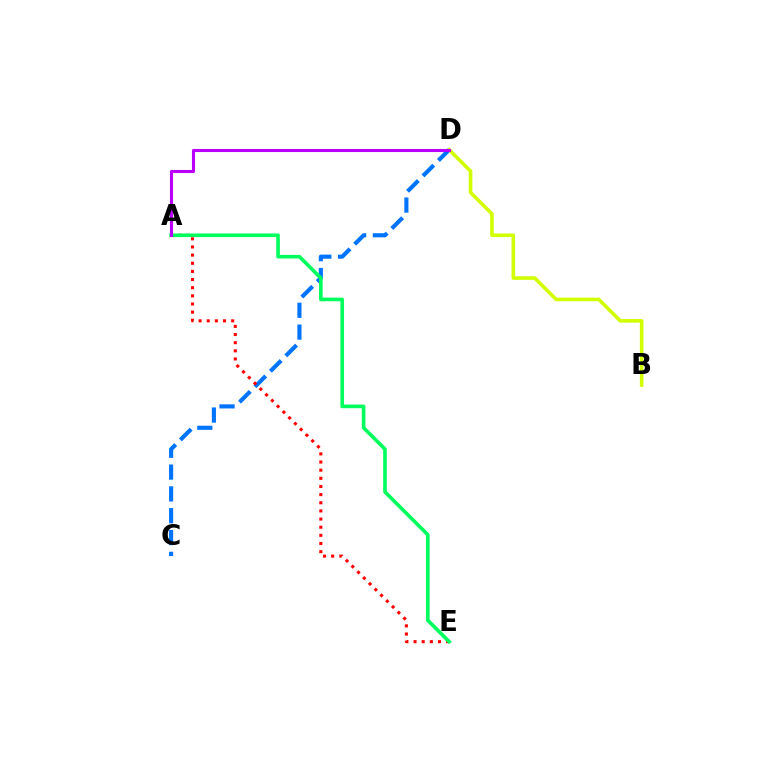{('C', 'D'): [{'color': '#0074ff', 'line_style': 'dashed', 'thickness': 2.96}], ('A', 'E'): [{'color': '#ff0000', 'line_style': 'dotted', 'thickness': 2.21}, {'color': '#00ff5c', 'line_style': 'solid', 'thickness': 2.61}], ('B', 'D'): [{'color': '#d1ff00', 'line_style': 'solid', 'thickness': 2.59}], ('A', 'D'): [{'color': '#b900ff', 'line_style': 'solid', 'thickness': 2.22}]}